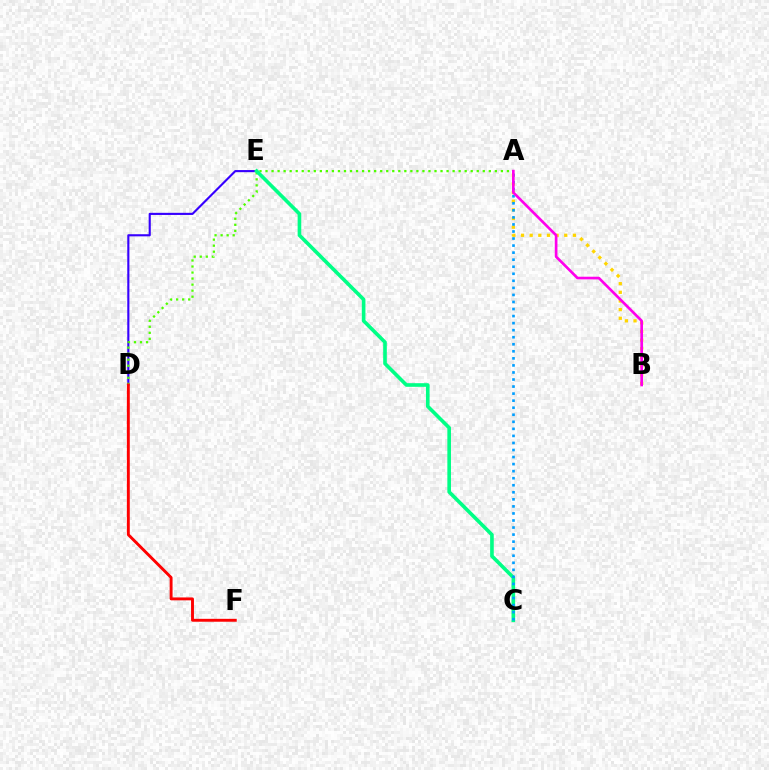{('D', 'E'): [{'color': '#3700ff', 'line_style': 'solid', 'thickness': 1.53}], ('A', 'D'): [{'color': '#4fff00', 'line_style': 'dotted', 'thickness': 1.64}], ('D', 'F'): [{'color': '#ff0000', 'line_style': 'solid', 'thickness': 2.08}], ('A', 'B'): [{'color': '#ffd500', 'line_style': 'dotted', 'thickness': 2.35}, {'color': '#ff00ed', 'line_style': 'solid', 'thickness': 1.92}], ('C', 'E'): [{'color': '#00ff86', 'line_style': 'solid', 'thickness': 2.61}], ('A', 'C'): [{'color': '#009eff', 'line_style': 'dotted', 'thickness': 1.92}]}